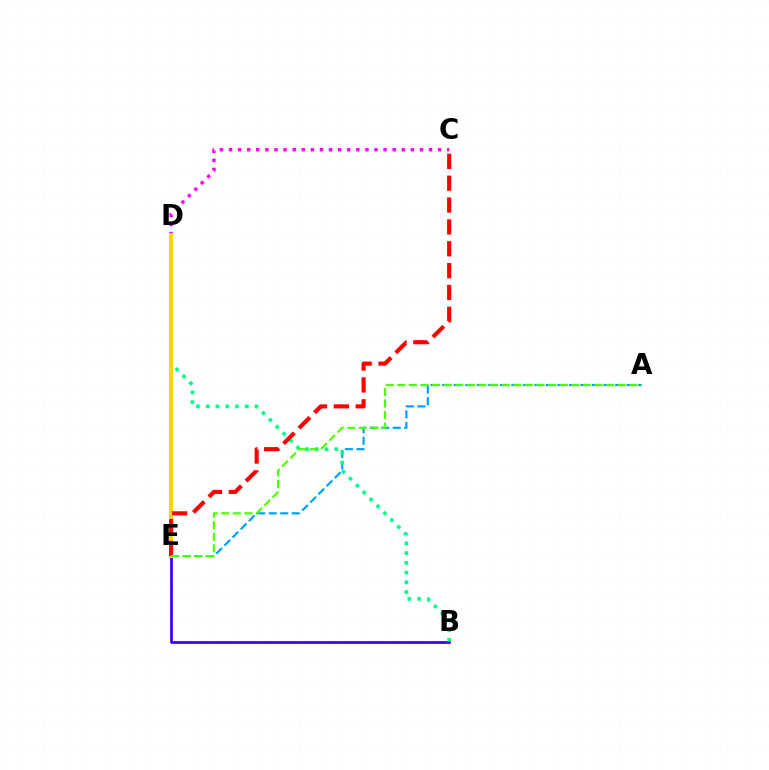{('B', 'E'): [{'color': '#3700ff', 'line_style': 'solid', 'thickness': 1.96}], ('A', 'E'): [{'color': '#009eff', 'line_style': 'dashed', 'thickness': 1.57}, {'color': '#4fff00', 'line_style': 'dashed', 'thickness': 1.58}], ('C', 'D'): [{'color': '#ff00ed', 'line_style': 'dotted', 'thickness': 2.47}], ('B', 'D'): [{'color': '#00ff86', 'line_style': 'dotted', 'thickness': 2.65}], ('D', 'E'): [{'color': '#ffd500', 'line_style': 'solid', 'thickness': 2.87}], ('C', 'E'): [{'color': '#ff0000', 'line_style': 'dashed', 'thickness': 2.97}]}